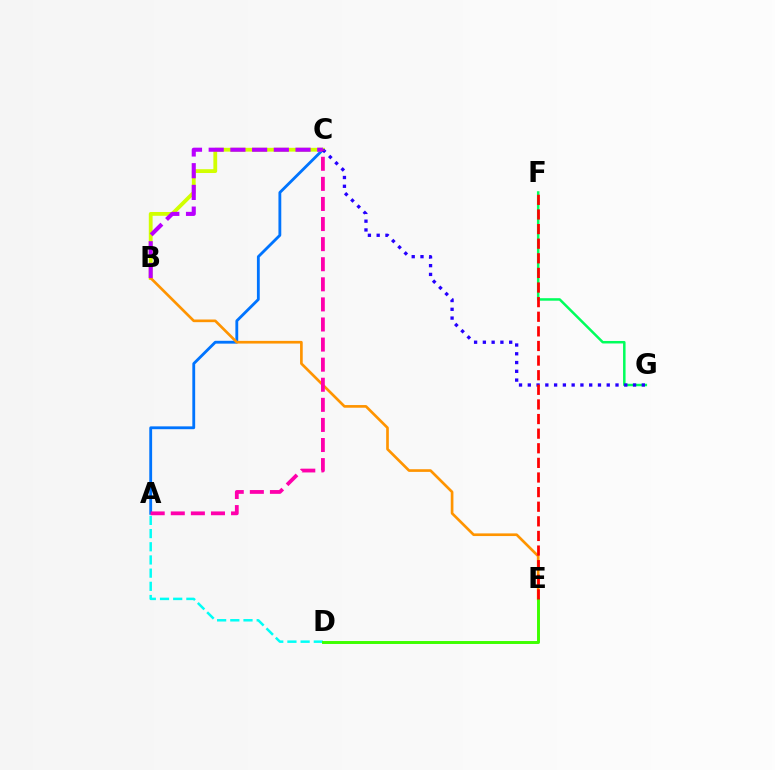{('A', 'C'): [{'color': '#0074ff', 'line_style': 'solid', 'thickness': 2.04}, {'color': '#ff00ac', 'line_style': 'dashed', 'thickness': 2.73}], ('F', 'G'): [{'color': '#00ff5c', 'line_style': 'solid', 'thickness': 1.8}], ('B', 'C'): [{'color': '#d1ff00', 'line_style': 'solid', 'thickness': 2.74}, {'color': '#b900ff', 'line_style': 'dashed', 'thickness': 2.95}], ('A', 'D'): [{'color': '#00fff6', 'line_style': 'dashed', 'thickness': 1.79}], ('B', 'E'): [{'color': '#ff9400', 'line_style': 'solid', 'thickness': 1.92}], ('D', 'E'): [{'color': '#3dff00', 'line_style': 'solid', 'thickness': 2.11}], ('C', 'G'): [{'color': '#2500ff', 'line_style': 'dotted', 'thickness': 2.38}], ('E', 'F'): [{'color': '#ff0000', 'line_style': 'dashed', 'thickness': 1.99}]}